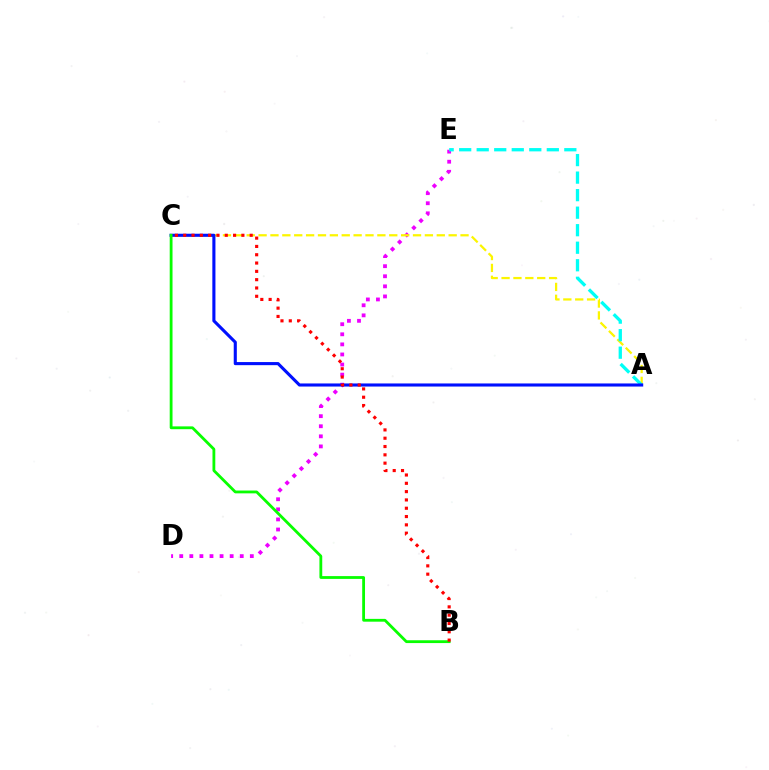{('D', 'E'): [{'color': '#ee00ff', 'line_style': 'dotted', 'thickness': 2.74}], ('A', 'C'): [{'color': '#fcf500', 'line_style': 'dashed', 'thickness': 1.61}, {'color': '#0010ff', 'line_style': 'solid', 'thickness': 2.23}], ('A', 'E'): [{'color': '#00fff6', 'line_style': 'dashed', 'thickness': 2.38}], ('B', 'C'): [{'color': '#08ff00', 'line_style': 'solid', 'thickness': 2.02}, {'color': '#ff0000', 'line_style': 'dotted', 'thickness': 2.26}]}